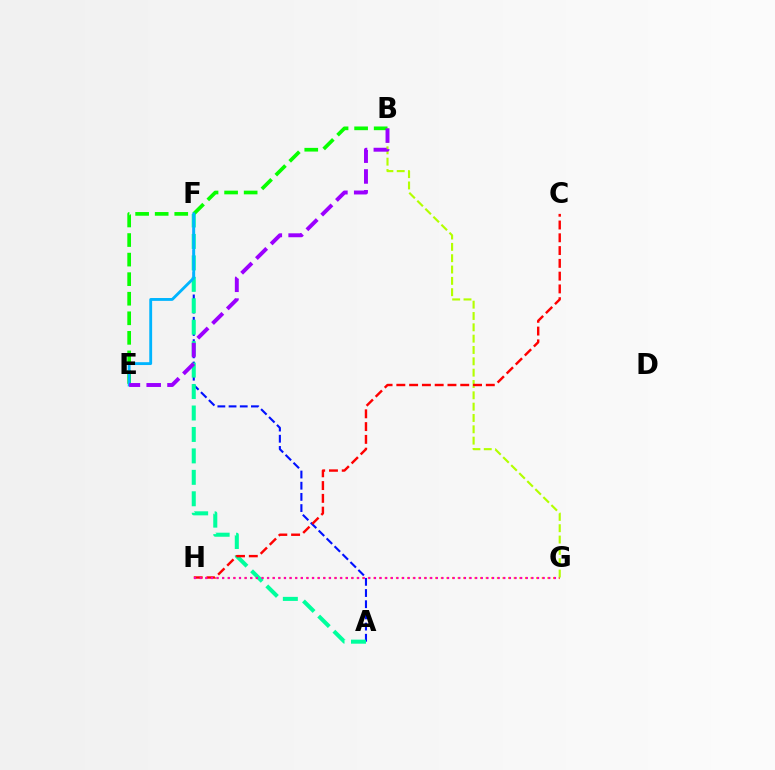{('G', 'H'): [{'color': '#ffa500', 'line_style': 'dotted', 'thickness': 1.52}, {'color': '#ff00bd', 'line_style': 'dotted', 'thickness': 1.53}], ('B', 'E'): [{'color': '#08ff00', 'line_style': 'dashed', 'thickness': 2.66}, {'color': '#9b00ff', 'line_style': 'dashed', 'thickness': 2.83}], ('A', 'F'): [{'color': '#0010ff', 'line_style': 'dashed', 'thickness': 1.52}, {'color': '#00ff9d', 'line_style': 'dashed', 'thickness': 2.91}], ('B', 'G'): [{'color': '#b3ff00', 'line_style': 'dashed', 'thickness': 1.54}], ('C', 'H'): [{'color': '#ff0000', 'line_style': 'dashed', 'thickness': 1.74}], ('E', 'F'): [{'color': '#00b5ff', 'line_style': 'solid', 'thickness': 2.05}]}